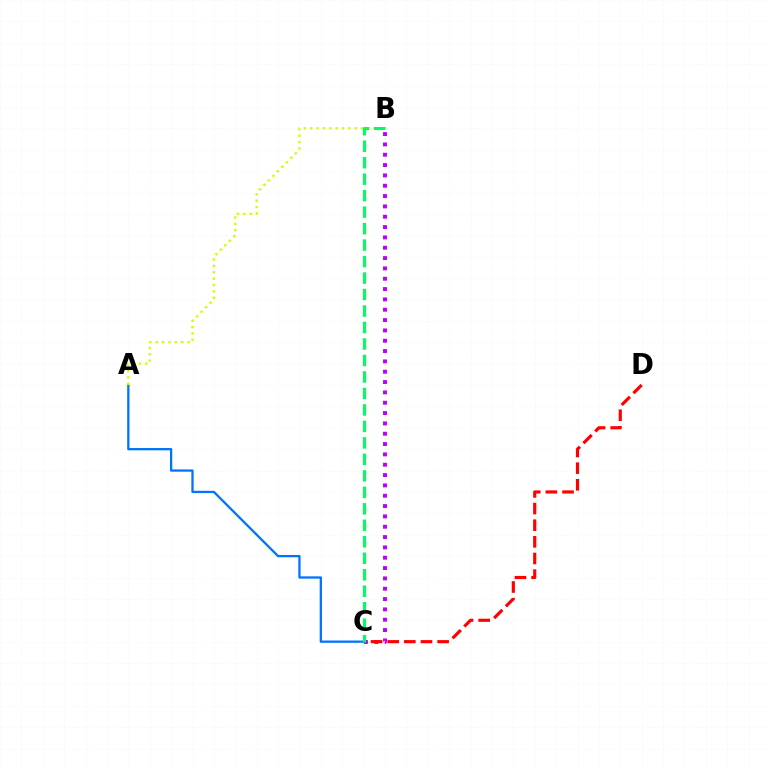{('B', 'C'): [{'color': '#b900ff', 'line_style': 'dotted', 'thickness': 2.81}, {'color': '#00ff5c', 'line_style': 'dashed', 'thickness': 2.24}], ('C', 'D'): [{'color': '#ff0000', 'line_style': 'dashed', 'thickness': 2.26}], ('A', 'C'): [{'color': '#0074ff', 'line_style': 'solid', 'thickness': 1.65}], ('A', 'B'): [{'color': '#d1ff00', 'line_style': 'dotted', 'thickness': 1.73}]}